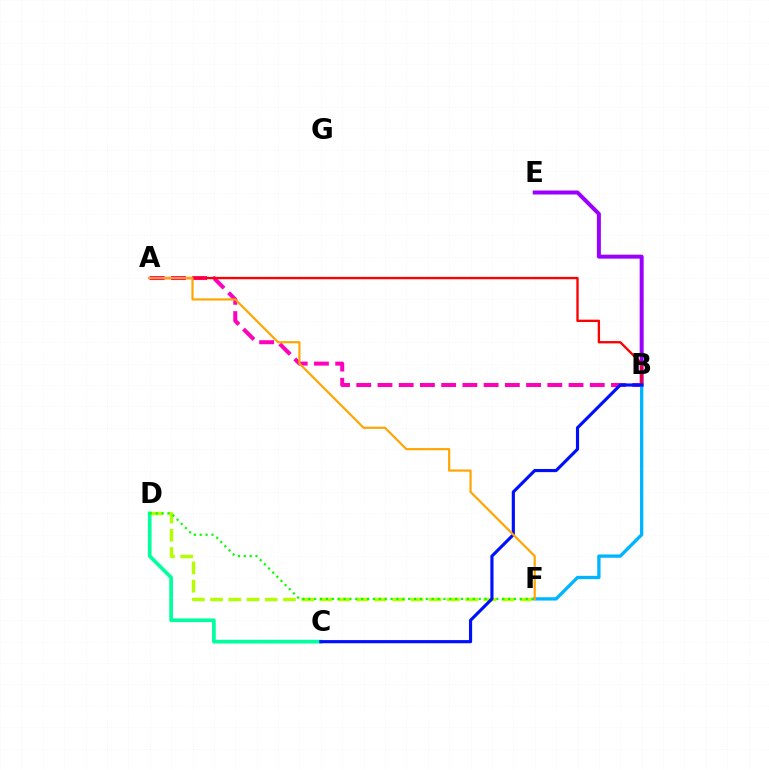{('B', 'E'): [{'color': '#9b00ff', 'line_style': 'solid', 'thickness': 2.87}], ('C', 'D'): [{'color': '#00ff9d', 'line_style': 'solid', 'thickness': 2.66}], ('A', 'B'): [{'color': '#ff00bd', 'line_style': 'dashed', 'thickness': 2.88}, {'color': '#ff0000', 'line_style': 'solid', 'thickness': 1.68}], ('D', 'F'): [{'color': '#b3ff00', 'line_style': 'dashed', 'thickness': 2.47}, {'color': '#08ff00', 'line_style': 'dotted', 'thickness': 1.6}], ('B', 'F'): [{'color': '#00b5ff', 'line_style': 'solid', 'thickness': 2.38}], ('B', 'C'): [{'color': '#0010ff', 'line_style': 'solid', 'thickness': 2.27}], ('A', 'F'): [{'color': '#ffa500', 'line_style': 'solid', 'thickness': 1.57}]}